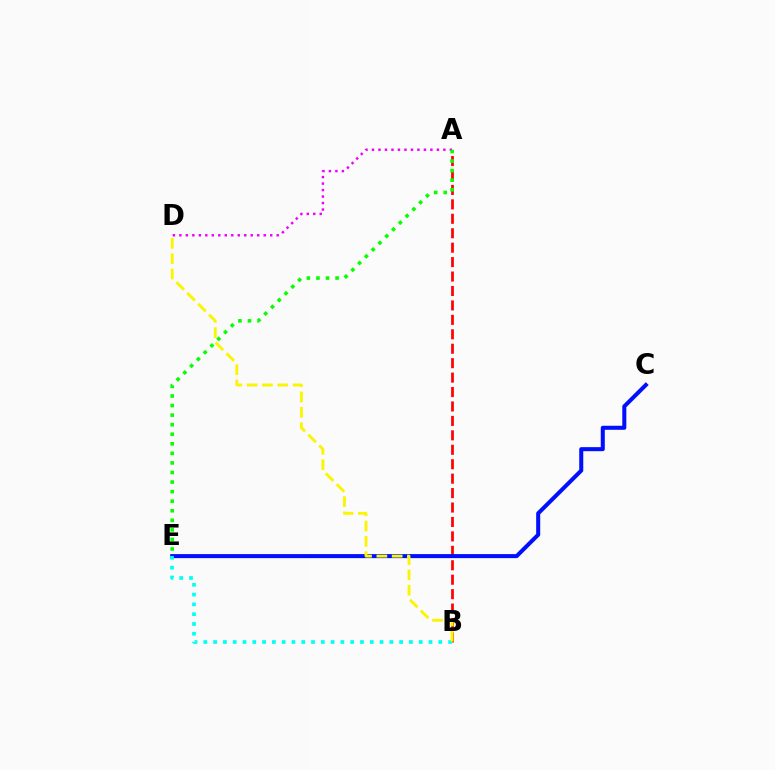{('A', 'D'): [{'color': '#ee00ff', 'line_style': 'dotted', 'thickness': 1.76}], ('A', 'B'): [{'color': '#ff0000', 'line_style': 'dashed', 'thickness': 1.96}], ('C', 'E'): [{'color': '#0010ff', 'line_style': 'solid', 'thickness': 2.91}], ('B', 'E'): [{'color': '#00fff6', 'line_style': 'dotted', 'thickness': 2.66}], ('A', 'E'): [{'color': '#08ff00', 'line_style': 'dotted', 'thickness': 2.6}], ('B', 'D'): [{'color': '#fcf500', 'line_style': 'dashed', 'thickness': 2.08}]}